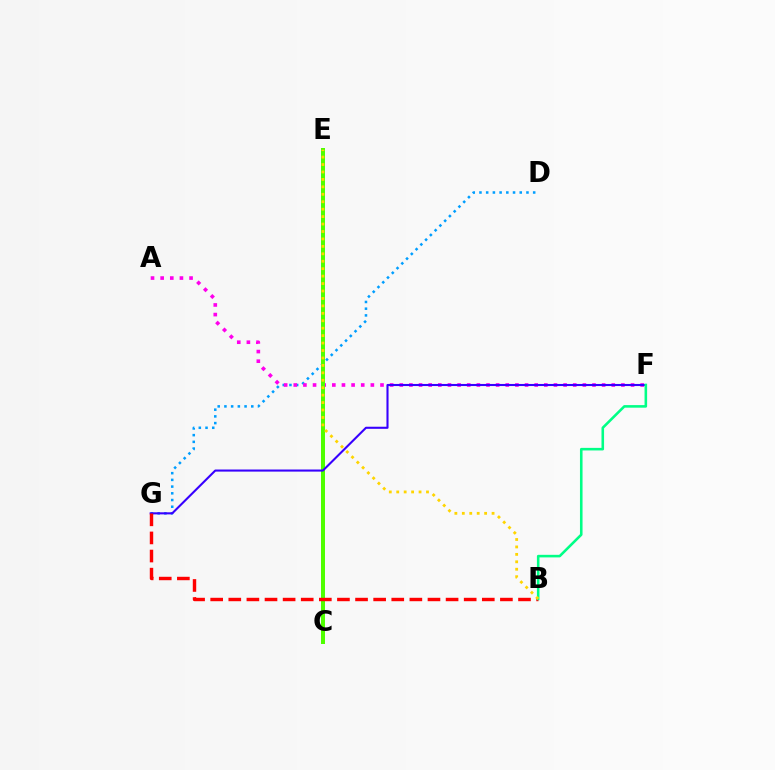{('D', 'G'): [{'color': '#009eff', 'line_style': 'dotted', 'thickness': 1.82}], ('A', 'F'): [{'color': '#ff00ed', 'line_style': 'dotted', 'thickness': 2.62}], ('C', 'E'): [{'color': '#4fff00', 'line_style': 'solid', 'thickness': 2.87}], ('F', 'G'): [{'color': '#3700ff', 'line_style': 'solid', 'thickness': 1.51}], ('B', 'G'): [{'color': '#ff0000', 'line_style': 'dashed', 'thickness': 2.46}], ('B', 'F'): [{'color': '#00ff86', 'line_style': 'solid', 'thickness': 1.85}], ('B', 'E'): [{'color': '#ffd500', 'line_style': 'dotted', 'thickness': 2.02}]}